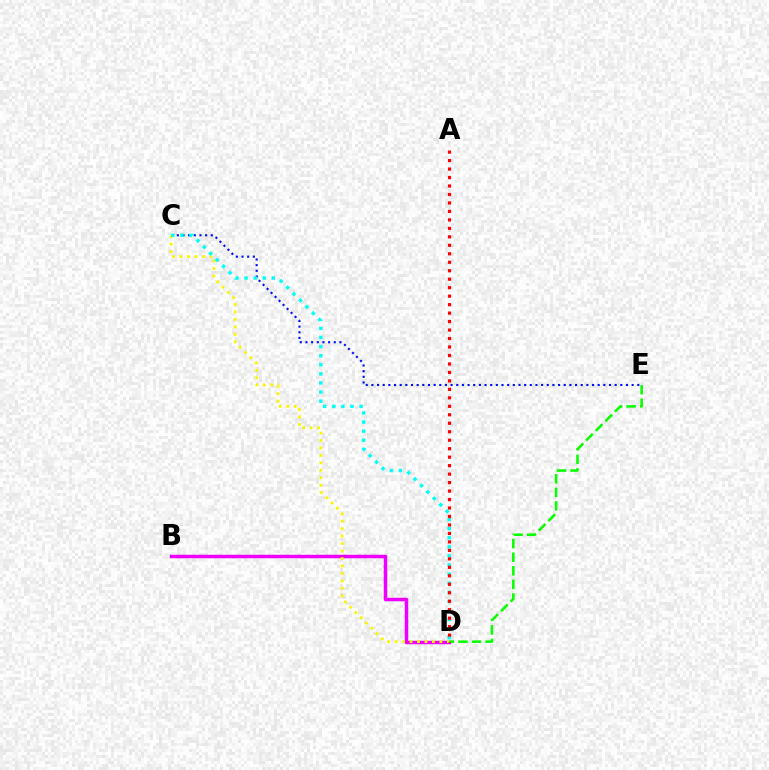{('C', 'E'): [{'color': '#0010ff', 'line_style': 'dotted', 'thickness': 1.54}], ('B', 'D'): [{'color': '#ee00ff', 'line_style': 'solid', 'thickness': 2.52}], ('C', 'D'): [{'color': '#fcf500', 'line_style': 'dotted', 'thickness': 2.03}, {'color': '#00fff6', 'line_style': 'dotted', 'thickness': 2.47}], ('D', 'E'): [{'color': '#08ff00', 'line_style': 'dashed', 'thickness': 1.85}], ('A', 'D'): [{'color': '#ff0000', 'line_style': 'dotted', 'thickness': 2.3}]}